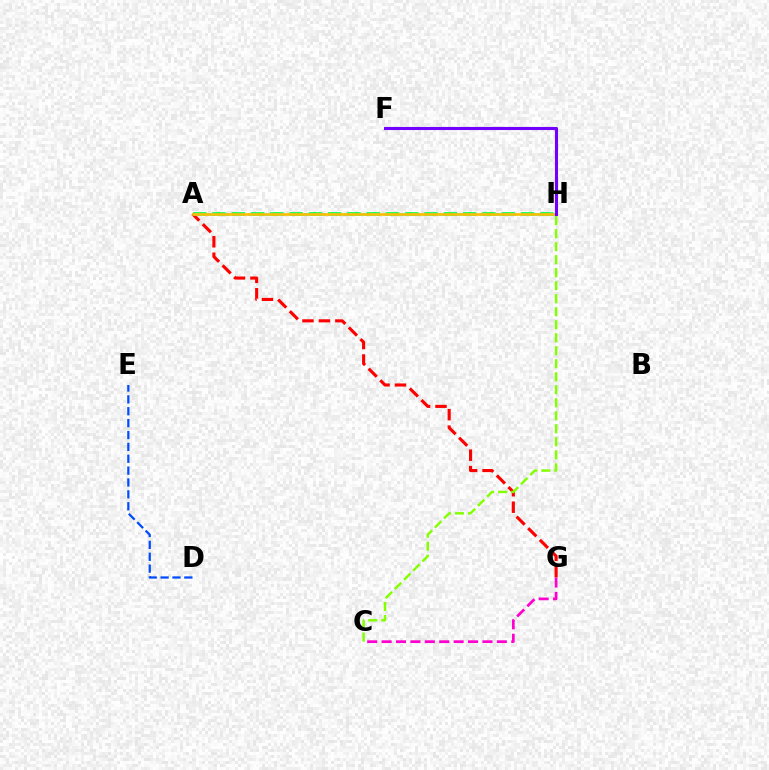{('A', 'H'): [{'color': '#00ff39', 'line_style': 'dashed', 'thickness': 2.62}, {'color': '#00fff6', 'line_style': 'dashed', 'thickness': 1.85}, {'color': '#ffbd00', 'line_style': 'solid', 'thickness': 1.9}], ('A', 'G'): [{'color': '#ff0000', 'line_style': 'dashed', 'thickness': 2.24}], ('C', 'H'): [{'color': '#84ff00', 'line_style': 'dashed', 'thickness': 1.77}], ('F', 'H'): [{'color': '#7200ff', 'line_style': 'solid', 'thickness': 2.23}], ('C', 'G'): [{'color': '#ff00cf', 'line_style': 'dashed', 'thickness': 1.96}], ('D', 'E'): [{'color': '#004bff', 'line_style': 'dashed', 'thickness': 1.61}]}